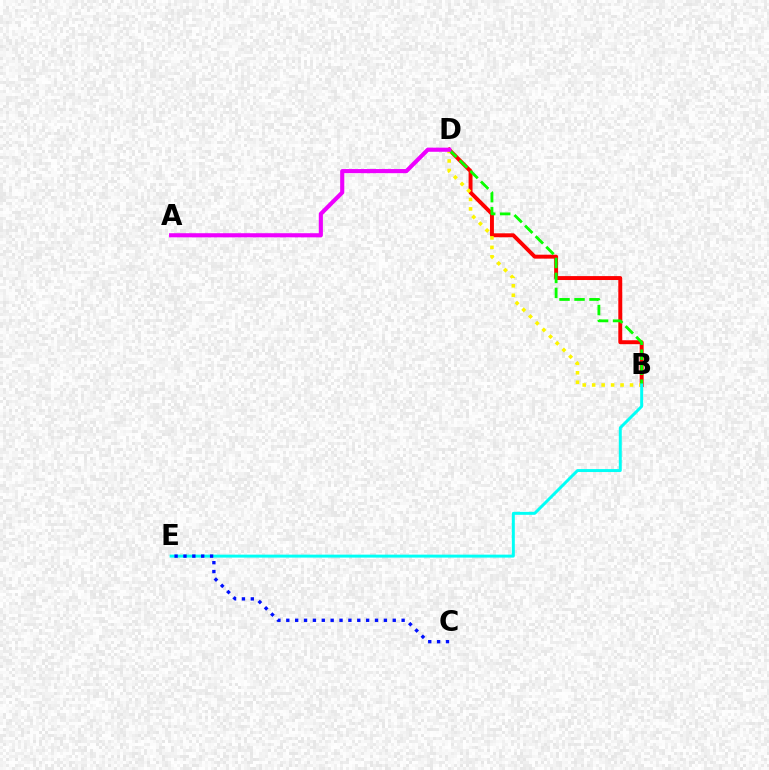{('B', 'D'): [{'color': '#ff0000', 'line_style': 'solid', 'thickness': 2.83}, {'color': '#fcf500', 'line_style': 'dotted', 'thickness': 2.57}, {'color': '#08ff00', 'line_style': 'dashed', 'thickness': 2.04}], ('B', 'E'): [{'color': '#00fff6', 'line_style': 'solid', 'thickness': 2.13}], ('A', 'D'): [{'color': '#ee00ff', 'line_style': 'solid', 'thickness': 2.97}], ('C', 'E'): [{'color': '#0010ff', 'line_style': 'dotted', 'thickness': 2.41}]}